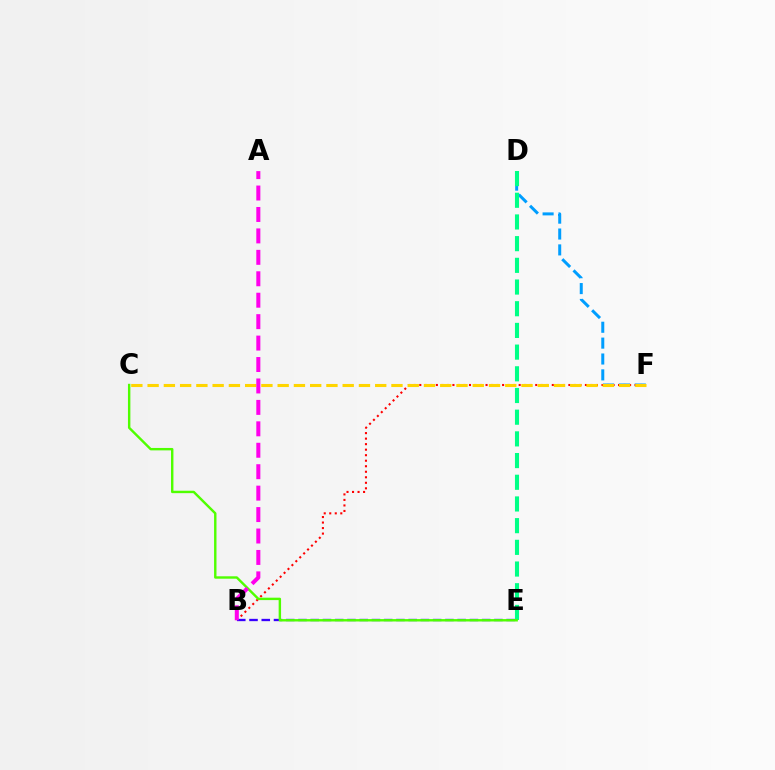{('D', 'F'): [{'color': '#009eff', 'line_style': 'dashed', 'thickness': 2.16}], ('D', 'E'): [{'color': '#00ff86', 'line_style': 'dashed', 'thickness': 2.95}], ('B', 'F'): [{'color': '#ff0000', 'line_style': 'dotted', 'thickness': 1.5}], ('B', 'E'): [{'color': '#3700ff', 'line_style': 'dashed', 'thickness': 1.66}], ('C', 'F'): [{'color': '#ffd500', 'line_style': 'dashed', 'thickness': 2.21}], ('C', 'E'): [{'color': '#4fff00', 'line_style': 'solid', 'thickness': 1.74}], ('A', 'B'): [{'color': '#ff00ed', 'line_style': 'dashed', 'thickness': 2.91}]}